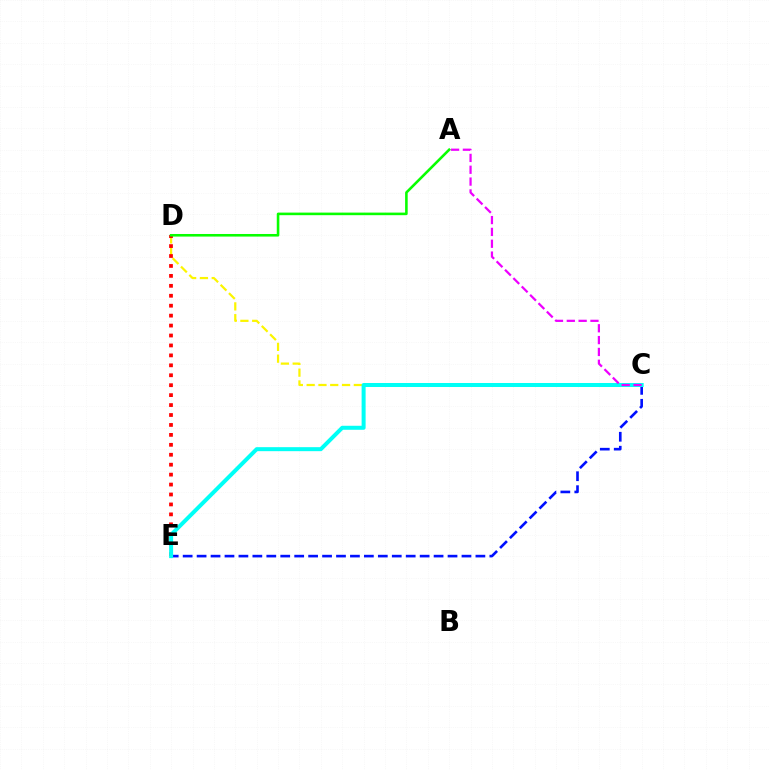{('C', 'D'): [{'color': '#fcf500', 'line_style': 'dashed', 'thickness': 1.6}], ('C', 'E'): [{'color': '#0010ff', 'line_style': 'dashed', 'thickness': 1.89}, {'color': '#00fff6', 'line_style': 'solid', 'thickness': 2.88}], ('D', 'E'): [{'color': '#ff0000', 'line_style': 'dotted', 'thickness': 2.7}], ('A', 'C'): [{'color': '#ee00ff', 'line_style': 'dashed', 'thickness': 1.61}], ('A', 'D'): [{'color': '#08ff00', 'line_style': 'solid', 'thickness': 1.86}]}